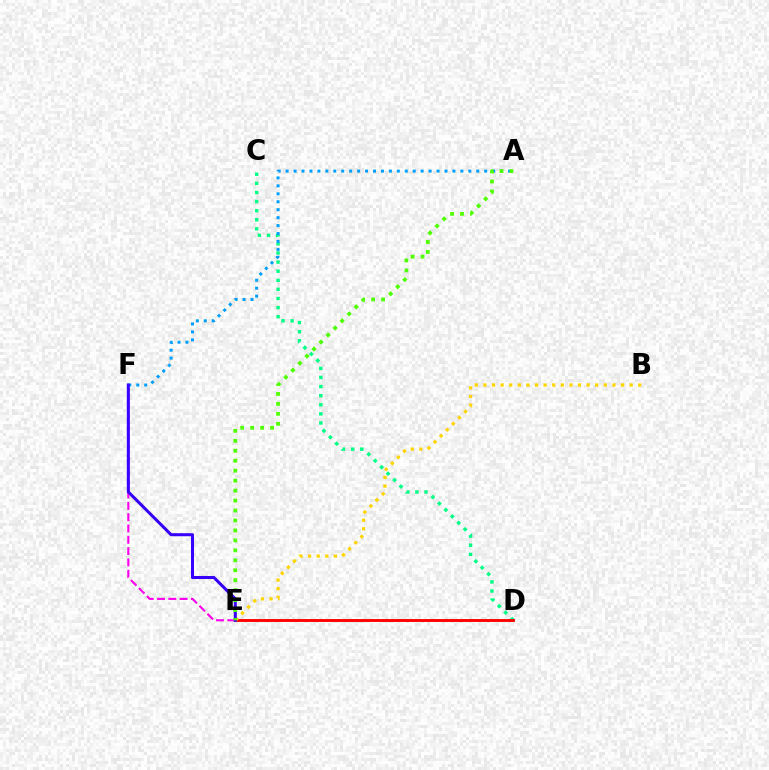{('E', 'F'): [{'color': '#ff00ed', 'line_style': 'dashed', 'thickness': 1.54}, {'color': '#3700ff', 'line_style': 'solid', 'thickness': 2.19}], ('C', 'D'): [{'color': '#00ff86', 'line_style': 'dotted', 'thickness': 2.47}], ('A', 'F'): [{'color': '#009eff', 'line_style': 'dotted', 'thickness': 2.16}], ('D', 'E'): [{'color': '#ff0000', 'line_style': 'solid', 'thickness': 2.07}], ('B', 'E'): [{'color': '#ffd500', 'line_style': 'dotted', 'thickness': 2.34}], ('A', 'E'): [{'color': '#4fff00', 'line_style': 'dotted', 'thickness': 2.71}]}